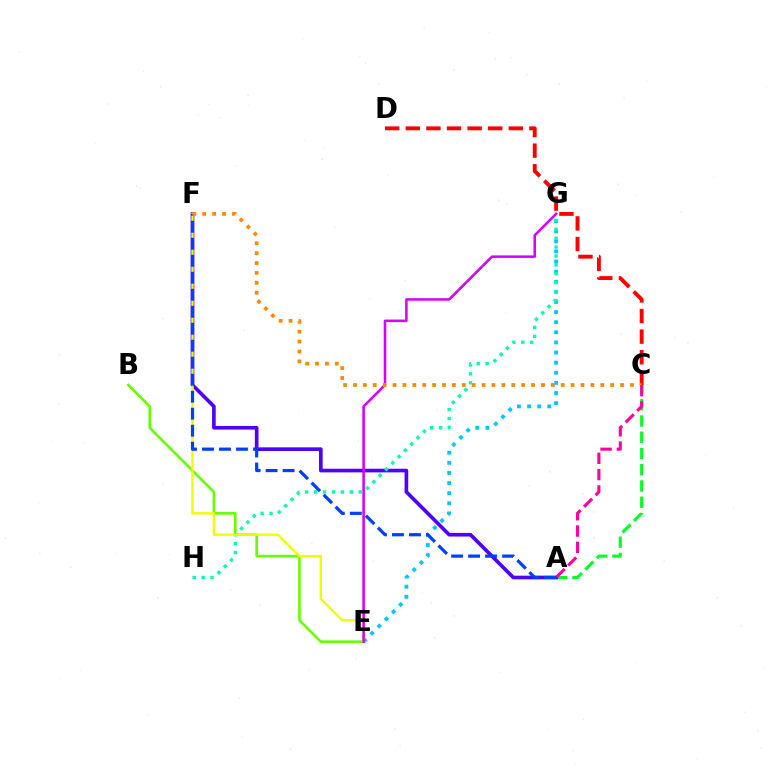{('A', 'C'): [{'color': '#00ff27', 'line_style': 'dashed', 'thickness': 2.21}, {'color': '#ff00a0', 'line_style': 'dashed', 'thickness': 2.22}], ('E', 'G'): [{'color': '#00c7ff', 'line_style': 'dotted', 'thickness': 2.75}, {'color': '#d600ff', 'line_style': 'solid', 'thickness': 1.83}], ('C', 'D'): [{'color': '#ff0000', 'line_style': 'dashed', 'thickness': 2.8}], ('A', 'F'): [{'color': '#4f00ff', 'line_style': 'solid', 'thickness': 2.62}, {'color': '#003fff', 'line_style': 'dashed', 'thickness': 2.31}], ('B', 'E'): [{'color': '#66ff00', 'line_style': 'solid', 'thickness': 1.89}], ('G', 'H'): [{'color': '#00ffaf', 'line_style': 'dotted', 'thickness': 2.42}], ('E', 'F'): [{'color': '#eeff00', 'line_style': 'solid', 'thickness': 1.71}], ('C', 'F'): [{'color': '#ff8800', 'line_style': 'dotted', 'thickness': 2.69}]}